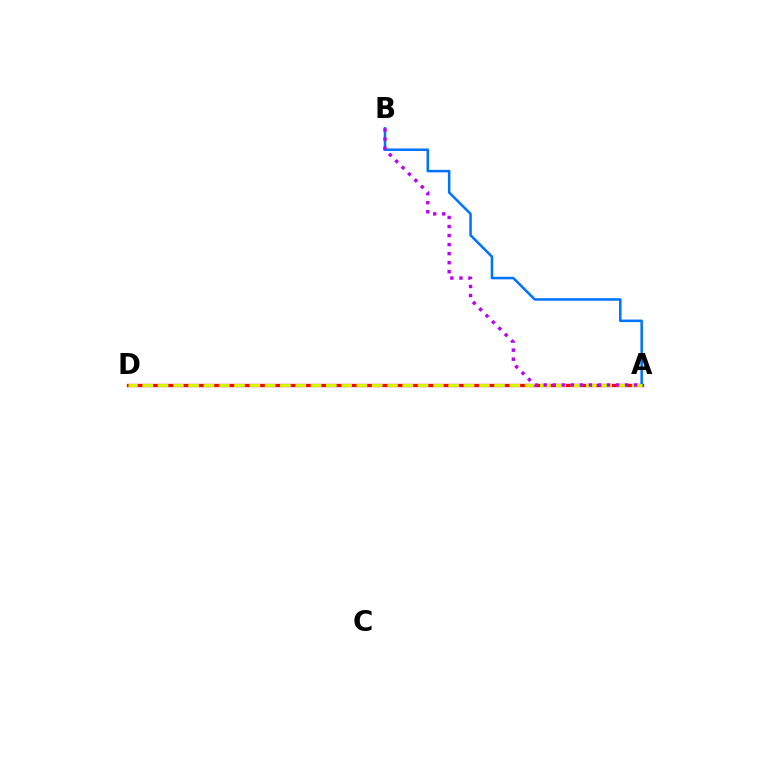{('A', 'D'): [{'color': '#00ff5c', 'line_style': 'solid', 'thickness': 2.04}, {'color': '#ff0000', 'line_style': 'solid', 'thickness': 2.39}, {'color': '#d1ff00', 'line_style': 'dashed', 'thickness': 2.08}], ('A', 'B'): [{'color': '#0074ff', 'line_style': 'solid', 'thickness': 1.83}, {'color': '#b900ff', 'line_style': 'dotted', 'thickness': 2.46}]}